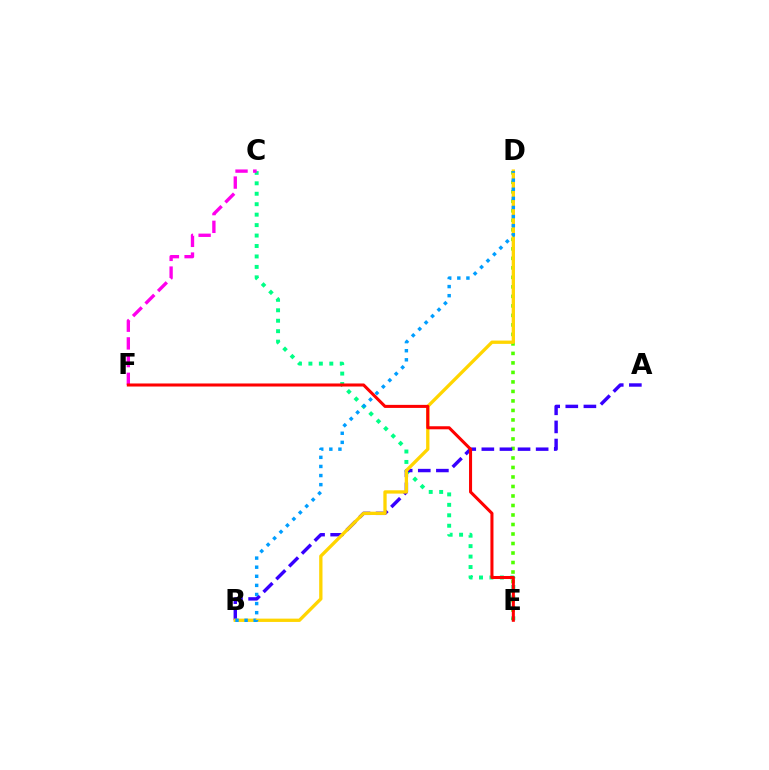{('D', 'E'): [{'color': '#4fff00', 'line_style': 'dotted', 'thickness': 2.58}], ('C', 'E'): [{'color': '#00ff86', 'line_style': 'dotted', 'thickness': 2.84}], ('A', 'B'): [{'color': '#3700ff', 'line_style': 'dashed', 'thickness': 2.46}], ('C', 'F'): [{'color': '#ff00ed', 'line_style': 'dashed', 'thickness': 2.41}], ('B', 'D'): [{'color': '#ffd500', 'line_style': 'solid', 'thickness': 2.38}, {'color': '#009eff', 'line_style': 'dotted', 'thickness': 2.47}], ('E', 'F'): [{'color': '#ff0000', 'line_style': 'solid', 'thickness': 2.19}]}